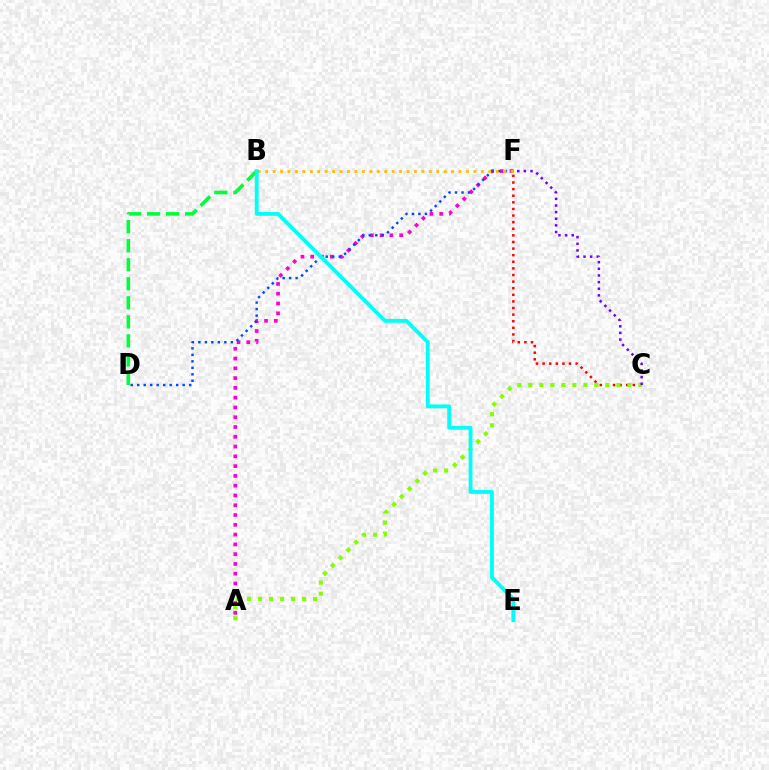{('A', 'F'): [{'color': '#ff00cf', 'line_style': 'dotted', 'thickness': 2.66}], ('D', 'F'): [{'color': '#004bff', 'line_style': 'dotted', 'thickness': 1.76}], ('B', 'F'): [{'color': '#ffbd00', 'line_style': 'dotted', 'thickness': 2.02}], ('C', 'F'): [{'color': '#ff0000', 'line_style': 'dotted', 'thickness': 1.79}, {'color': '#7200ff', 'line_style': 'dotted', 'thickness': 1.8}], ('A', 'C'): [{'color': '#84ff00', 'line_style': 'dotted', 'thickness': 2.99}], ('B', 'D'): [{'color': '#00ff39', 'line_style': 'dashed', 'thickness': 2.58}], ('B', 'E'): [{'color': '#00fff6', 'line_style': 'solid', 'thickness': 2.75}]}